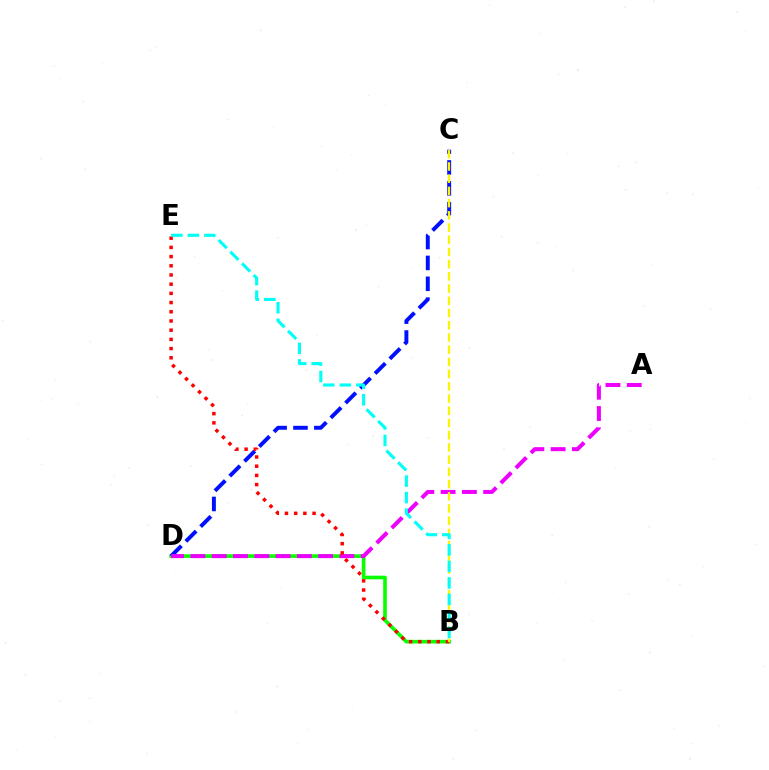{('B', 'D'): [{'color': '#08ff00', 'line_style': 'solid', 'thickness': 2.61}], ('C', 'D'): [{'color': '#0010ff', 'line_style': 'dashed', 'thickness': 2.83}], ('A', 'D'): [{'color': '#ee00ff', 'line_style': 'dashed', 'thickness': 2.89}], ('B', 'E'): [{'color': '#ff0000', 'line_style': 'dotted', 'thickness': 2.5}, {'color': '#00fff6', 'line_style': 'dashed', 'thickness': 2.24}], ('B', 'C'): [{'color': '#fcf500', 'line_style': 'dashed', 'thickness': 1.66}]}